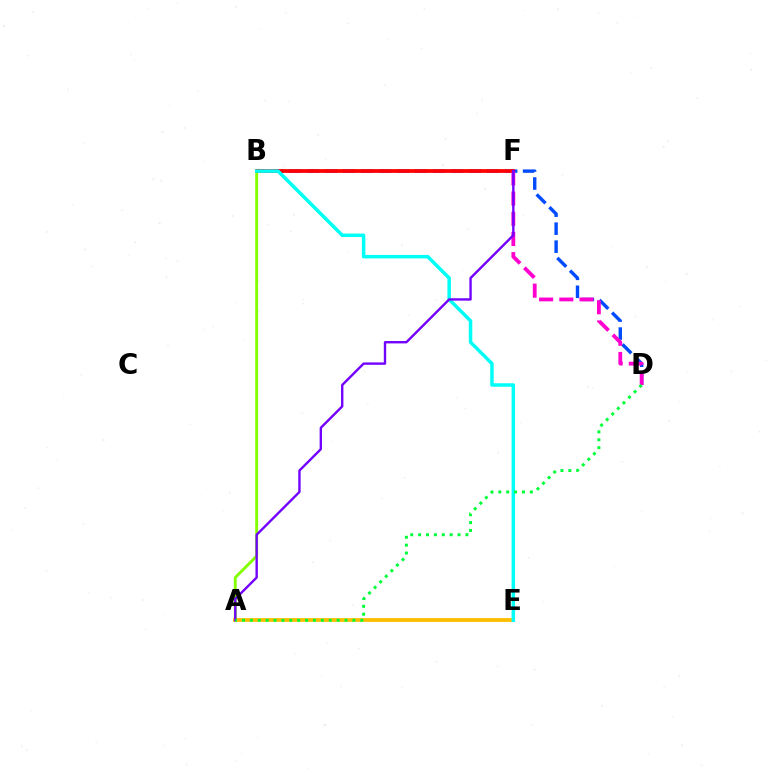{('A', 'B'): [{'color': '#84ff00', 'line_style': 'solid', 'thickness': 2.08}], ('A', 'E'): [{'color': '#ffbd00', 'line_style': 'solid', 'thickness': 2.74}], ('B', 'D'): [{'color': '#004bff', 'line_style': 'dashed', 'thickness': 2.45}], ('B', 'F'): [{'color': '#ff0000', 'line_style': 'solid', 'thickness': 2.7}], ('B', 'E'): [{'color': '#00fff6', 'line_style': 'solid', 'thickness': 2.51}], ('D', 'F'): [{'color': '#ff00cf', 'line_style': 'dashed', 'thickness': 2.74}], ('A', 'F'): [{'color': '#7200ff', 'line_style': 'solid', 'thickness': 1.71}], ('A', 'D'): [{'color': '#00ff39', 'line_style': 'dotted', 'thickness': 2.14}]}